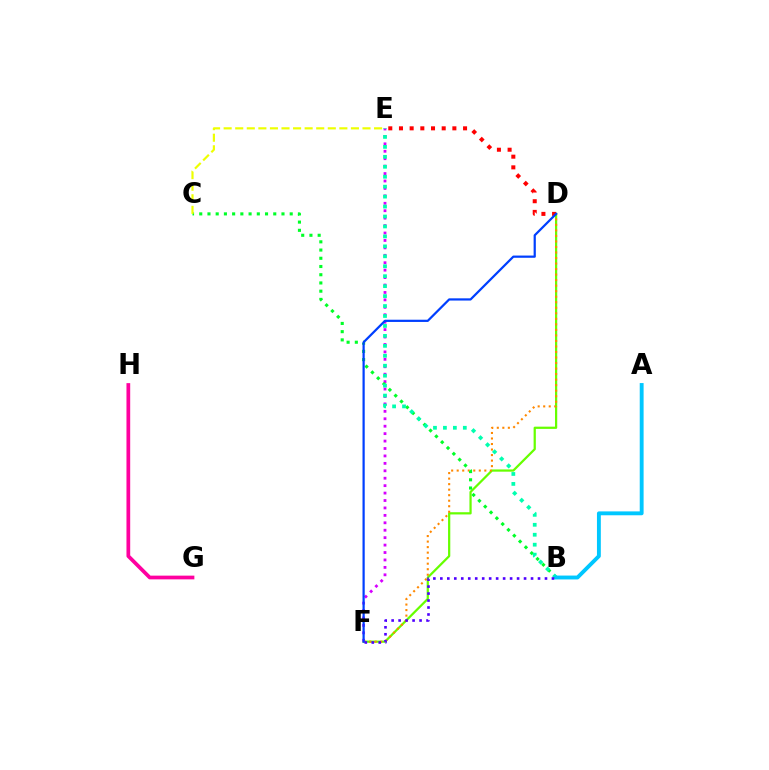{('D', 'F'): [{'color': '#66ff00', 'line_style': 'solid', 'thickness': 1.61}, {'color': '#ff8800', 'line_style': 'dotted', 'thickness': 1.5}, {'color': '#003fff', 'line_style': 'solid', 'thickness': 1.6}], ('E', 'F'): [{'color': '#d600ff', 'line_style': 'dotted', 'thickness': 2.02}], ('G', 'H'): [{'color': '#ff00a0', 'line_style': 'solid', 'thickness': 2.68}], ('B', 'C'): [{'color': '#00ff27', 'line_style': 'dotted', 'thickness': 2.23}], ('C', 'E'): [{'color': '#eeff00', 'line_style': 'dashed', 'thickness': 1.57}], ('B', 'E'): [{'color': '#00ffaf', 'line_style': 'dotted', 'thickness': 2.7}], ('D', 'E'): [{'color': '#ff0000', 'line_style': 'dotted', 'thickness': 2.9}], ('A', 'B'): [{'color': '#00c7ff', 'line_style': 'solid', 'thickness': 2.79}], ('B', 'F'): [{'color': '#4f00ff', 'line_style': 'dotted', 'thickness': 1.9}]}